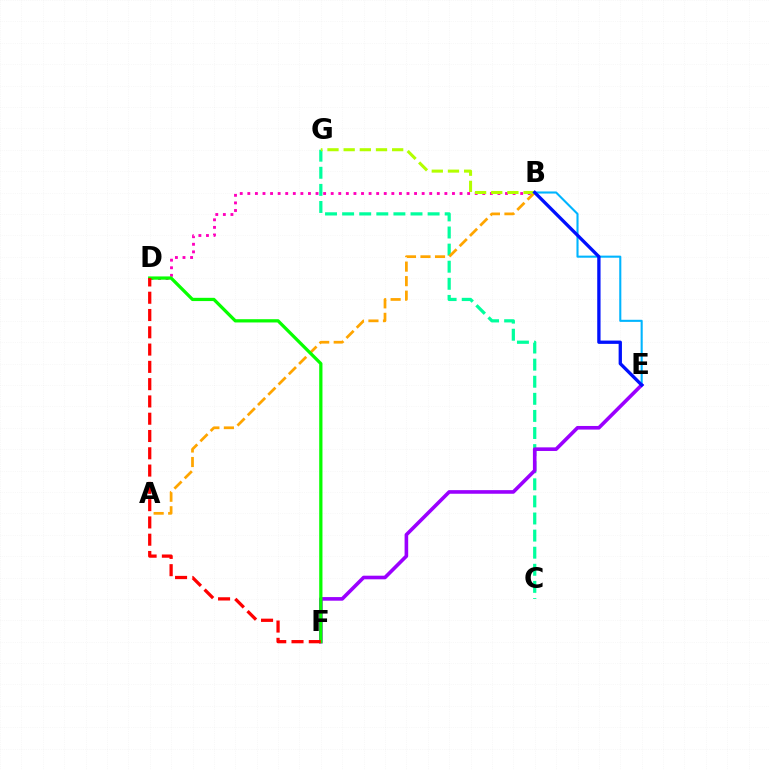{('C', 'G'): [{'color': '#00ff9d', 'line_style': 'dashed', 'thickness': 2.32}], ('A', 'B'): [{'color': '#ffa500', 'line_style': 'dashed', 'thickness': 1.97}], ('E', 'F'): [{'color': '#9b00ff', 'line_style': 'solid', 'thickness': 2.6}], ('B', 'E'): [{'color': '#00b5ff', 'line_style': 'solid', 'thickness': 1.51}, {'color': '#0010ff', 'line_style': 'solid', 'thickness': 2.38}], ('B', 'D'): [{'color': '#ff00bd', 'line_style': 'dotted', 'thickness': 2.06}], ('B', 'G'): [{'color': '#b3ff00', 'line_style': 'dashed', 'thickness': 2.2}], ('D', 'F'): [{'color': '#08ff00', 'line_style': 'solid', 'thickness': 2.34}, {'color': '#ff0000', 'line_style': 'dashed', 'thickness': 2.35}]}